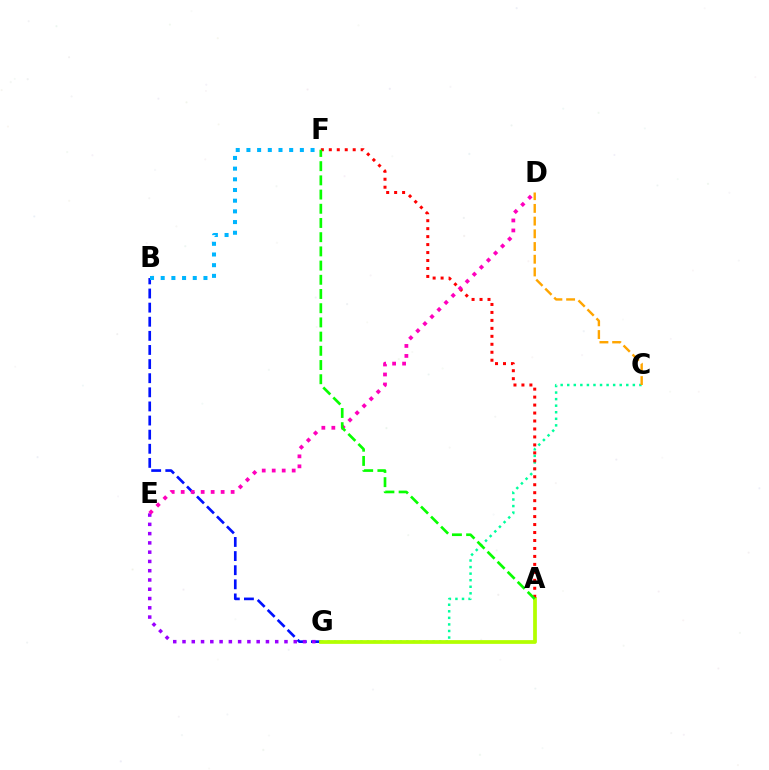{('C', 'G'): [{'color': '#00ff9d', 'line_style': 'dotted', 'thickness': 1.78}], ('B', 'G'): [{'color': '#0010ff', 'line_style': 'dashed', 'thickness': 1.92}], ('B', 'F'): [{'color': '#00b5ff', 'line_style': 'dotted', 'thickness': 2.9}], ('E', 'G'): [{'color': '#9b00ff', 'line_style': 'dotted', 'thickness': 2.52}], ('C', 'D'): [{'color': '#ffa500', 'line_style': 'dashed', 'thickness': 1.73}], ('A', 'G'): [{'color': '#b3ff00', 'line_style': 'solid', 'thickness': 2.69}], ('A', 'F'): [{'color': '#ff0000', 'line_style': 'dotted', 'thickness': 2.16}, {'color': '#08ff00', 'line_style': 'dashed', 'thickness': 1.93}], ('D', 'E'): [{'color': '#ff00bd', 'line_style': 'dotted', 'thickness': 2.71}]}